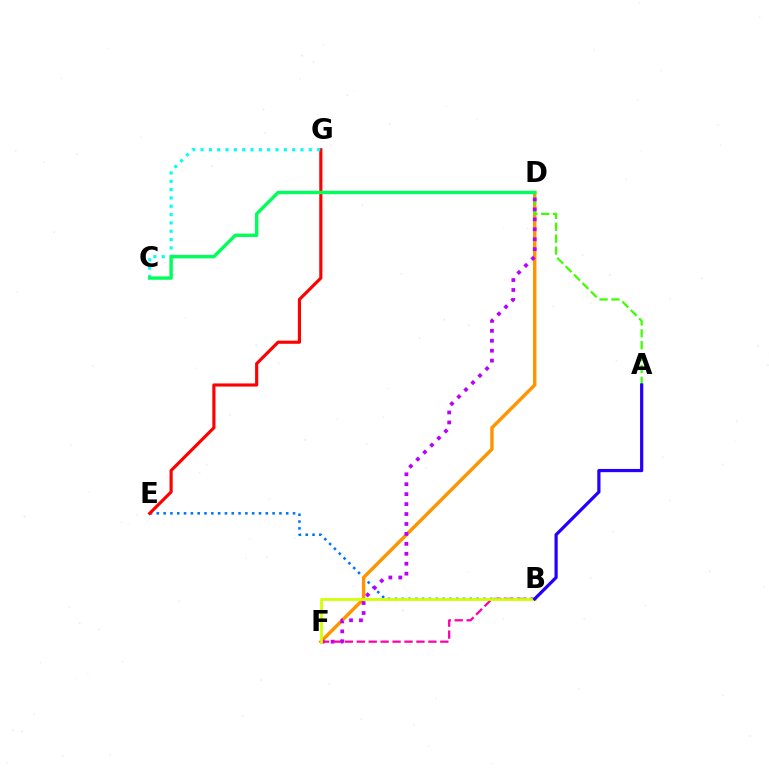{('B', 'E'): [{'color': '#0074ff', 'line_style': 'dotted', 'thickness': 1.85}], ('E', 'G'): [{'color': '#ff0000', 'line_style': 'solid', 'thickness': 2.26}], ('D', 'F'): [{'color': '#ff9400', 'line_style': 'solid', 'thickness': 2.46}, {'color': '#b900ff', 'line_style': 'dotted', 'thickness': 2.7}], ('A', 'D'): [{'color': '#3dff00', 'line_style': 'dashed', 'thickness': 1.61}], ('B', 'F'): [{'color': '#ff00ac', 'line_style': 'dashed', 'thickness': 1.62}, {'color': '#d1ff00', 'line_style': 'solid', 'thickness': 1.98}], ('C', 'G'): [{'color': '#00fff6', 'line_style': 'dotted', 'thickness': 2.26}], ('A', 'B'): [{'color': '#2500ff', 'line_style': 'solid', 'thickness': 2.32}], ('C', 'D'): [{'color': '#00ff5c', 'line_style': 'solid', 'thickness': 2.46}]}